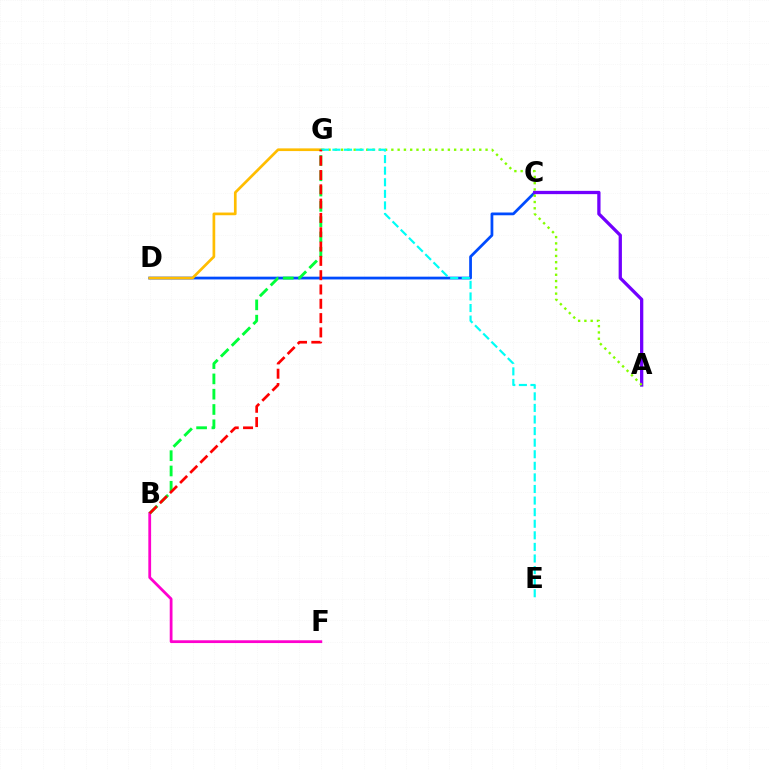{('B', 'F'): [{'color': '#ff00cf', 'line_style': 'solid', 'thickness': 2.0}], ('C', 'D'): [{'color': '#004bff', 'line_style': 'solid', 'thickness': 1.99}], ('A', 'C'): [{'color': '#7200ff', 'line_style': 'solid', 'thickness': 2.36}], ('A', 'G'): [{'color': '#84ff00', 'line_style': 'dotted', 'thickness': 1.71}], ('D', 'G'): [{'color': '#ffbd00', 'line_style': 'solid', 'thickness': 1.94}], ('E', 'G'): [{'color': '#00fff6', 'line_style': 'dashed', 'thickness': 1.57}], ('B', 'G'): [{'color': '#00ff39', 'line_style': 'dashed', 'thickness': 2.08}, {'color': '#ff0000', 'line_style': 'dashed', 'thickness': 1.94}]}